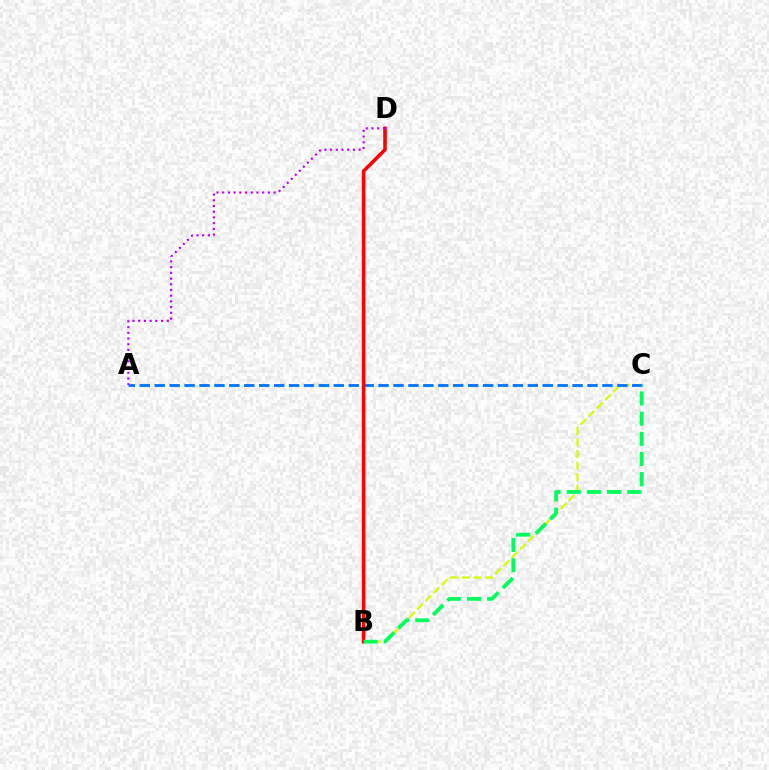{('B', 'C'): [{'color': '#d1ff00', 'line_style': 'dashed', 'thickness': 1.57}, {'color': '#00ff5c', 'line_style': 'dashed', 'thickness': 2.74}], ('A', 'C'): [{'color': '#0074ff', 'line_style': 'dashed', 'thickness': 2.03}], ('B', 'D'): [{'color': '#ff0000', 'line_style': 'solid', 'thickness': 2.57}], ('A', 'D'): [{'color': '#b900ff', 'line_style': 'dotted', 'thickness': 1.55}]}